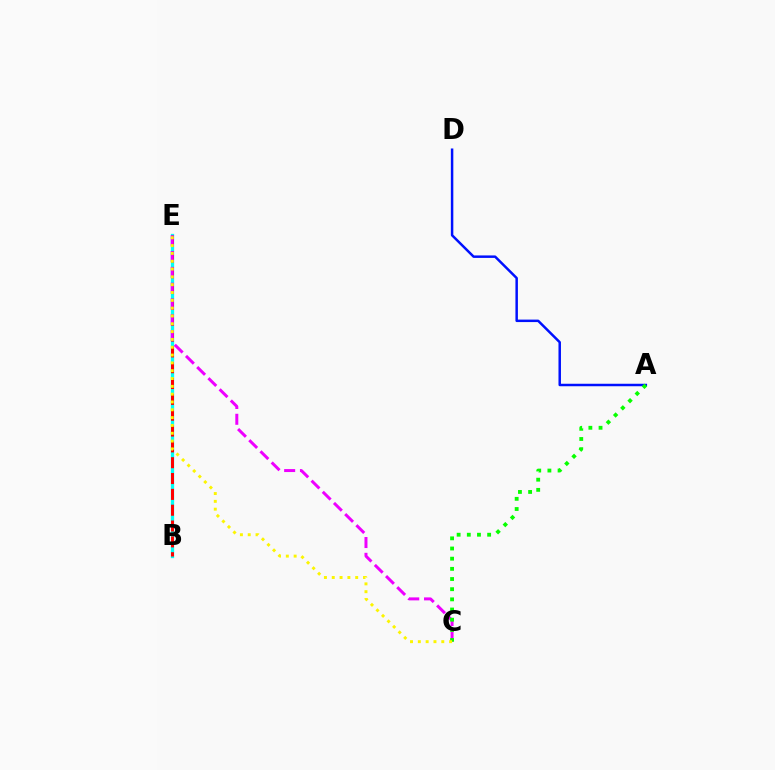{('A', 'D'): [{'color': '#0010ff', 'line_style': 'solid', 'thickness': 1.79}], ('B', 'E'): [{'color': '#00fff6', 'line_style': 'solid', 'thickness': 2.37}, {'color': '#ff0000', 'line_style': 'dashed', 'thickness': 2.15}], ('C', 'E'): [{'color': '#ee00ff', 'line_style': 'dashed', 'thickness': 2.15}, {'color': '#fcf500', 'line_style': 'dotted', 'thickness': 2.12}], ('A', 'C'): [{'color': '#08ff00', 'line_style': 'dotted', 'thickness': 2.76}]}